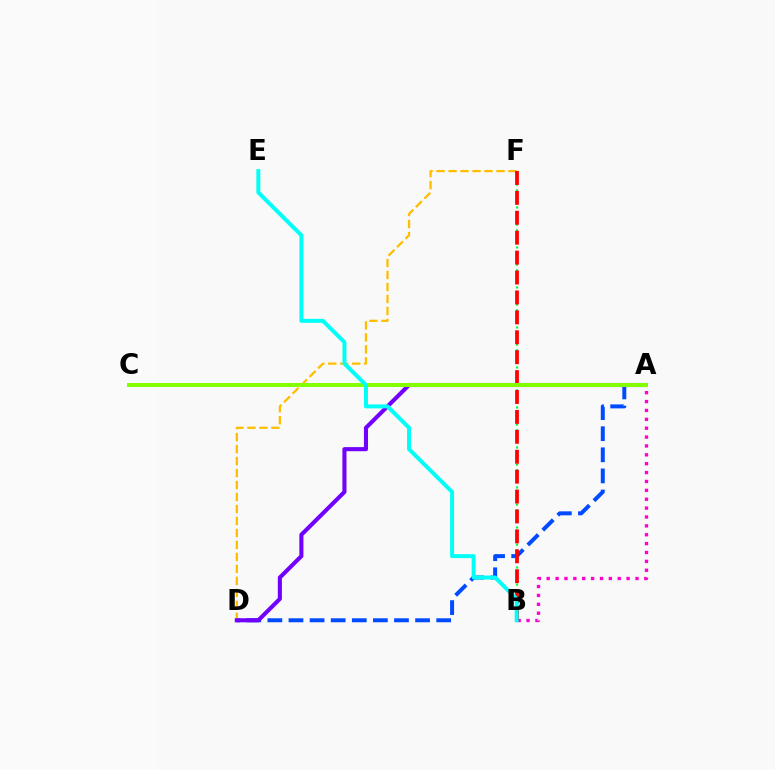{('B', 'F'): [{'color': '#00ff39', 'line_style': 'dotted', 'thickness': 1.55}, {'color': '#ff0000', 'line_style': 'dashed', 'thickness': 2.71}], ('A', 'B'): [{'color': '#ff00cf', 'line_style': 'dotted', 'thickness': 2.41}], ('D', 'F'): [{'color': '#ffbd00', 'line_style': 'dashed', 'thickness': 1.63}], ('A', 'D'): [{'color': '#004bff', 'line_style': 'dashed', 'thickness': 2.87}, {'color': '#7200ff', 'line_style': 'solid', 'thickness': 2.95}], ('A', 'C'): [{'color': '#84ff00', 'line_style': 'solid', 'thickness': 2.89}], ('B', 'E'): [{'color': '#00fff6', 'line_style': 'solid', 'thickness': 2.85}]}